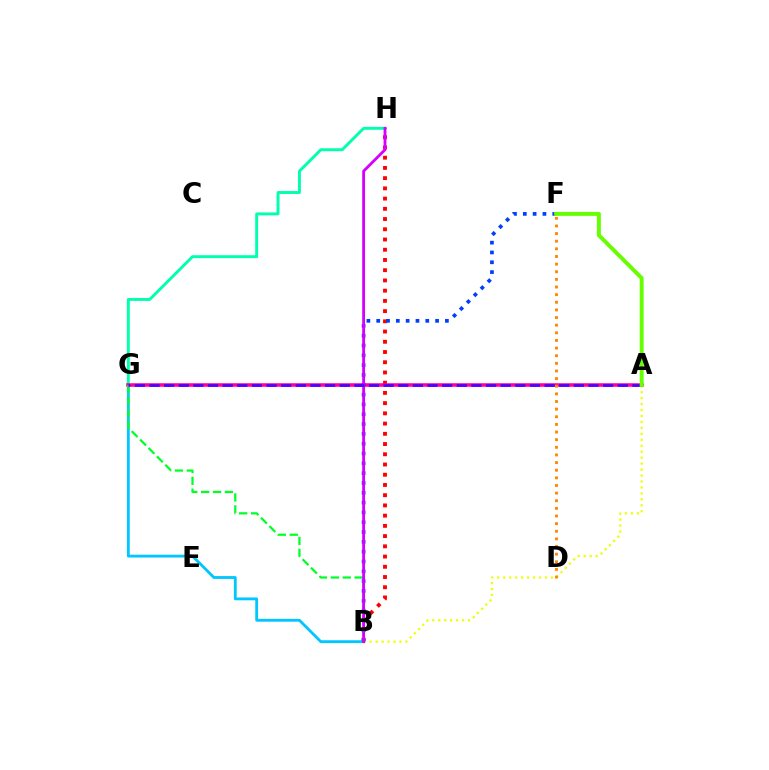{('B', 'H'): [{'color': '#ff0000', 'line_style': 'dotted', 'thickness': 2.78}, {'color': '#d600ff', 'line_style': 'solid', 'thickness': 2.03}], ('B', 'G'): [{'color': '#00c7ff', 'line_style': 'solid', 'thickness': 2.03}, {'color': '#00ff27', 'line_style': 'dashed', 'thickness': 1.61}], ('A', 'B'): [{'color': '#eeff00', 'line_style': 'dotted', 'thickness': 1.62}], ('G', 'H'): [{'color': '#00ffaf', 'line_style': 'solid', 'thickness': 2.1}], ('A', 'G'): [{'color': '#ff00a0', 'line_style': 'solid', 'thickness': 2.56}, {'color': '#4f00ff', 'line_style': 'dashed', 'thickness': 1.99}], ('B', 'F'): [{'color': '#003fff', 'line_style': 'dotted', 'thickness': 2.67}], ('D', 'F'): [{'color': '#ff8800', 'line_style': 'dotted', 'thickness': 2.07}], ('A', 'F'): [{'color': '#66ff00', 'line_style': 'solid', 'thickness': 2.84}]}